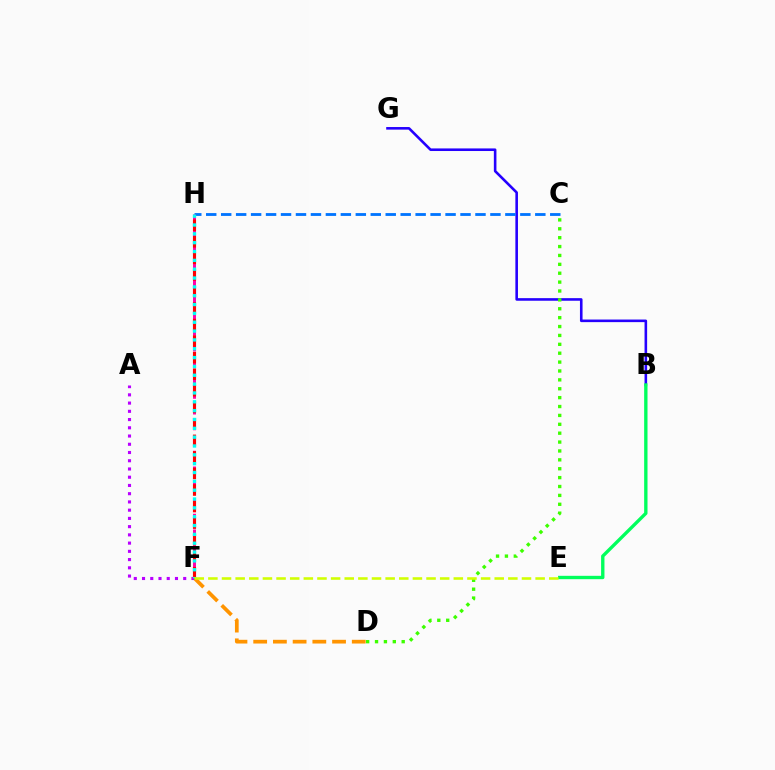{('D', 'F'): [{'color': '#ff9400', 'line_style': 'dashed', 'thickness': 2.68}], ('B', 'G'): [{'color': '#2500ff', 'line_style': 'solid', 'thickness': 1.87}], ('A', 'F'): [{'color': '#b900ff', 'line_style': 'dotted', 'thickness': 2.24}], ('C', 'D'): [{'color': '#3dff00', 'line_style': 'dotted', 'thickness': 2.41}], ('C', 'H'): [{'color': '#0074ff', 'line_style': 'dashed', 'thickness': 2.03}], ('F', 'H'): [{'color': '#ff00ac', 'line_style': 'dashed', 'thickness': 2.14}, {'color': '#ff0000', 'line_style': 'dashed', 'thickness': 2.25}, {'color': '#00fff6', 'line_style': 'dotted', 'thickness': 2.4}], ('B', 'E'): [{'color': '#00ff5c', 'line_style': 'solid', 'thickness': 2.42}], ('E', 'F'): [{'color': '#d1ff00', 'line_style': 'dashed', 'thickness': 1.85}]}